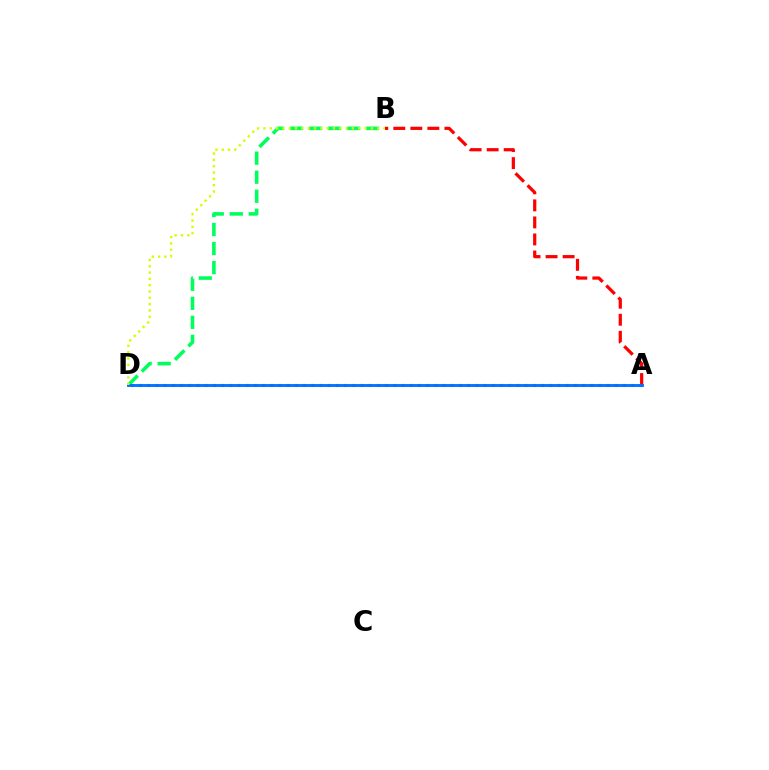{('B', 'D'): [{'color': '#00ff5c', 'line_style': 'dashed', 'thickness': 2.58}, {'color': '#d1ff00', 'line_style': 'dotted', 'thickness': 1.72}], ('A', 'D'): [{'color': '#b900ff', 'line_style': 'dotted', 'thickness': 2.23}, {'color': '#0074ff', 'line_style': 'solid', 'thickness': 2.07}], ('A', 'B'): [{'color': '#ff0000', 'line_style': 'dashed', 'thickness': 2.31}]}